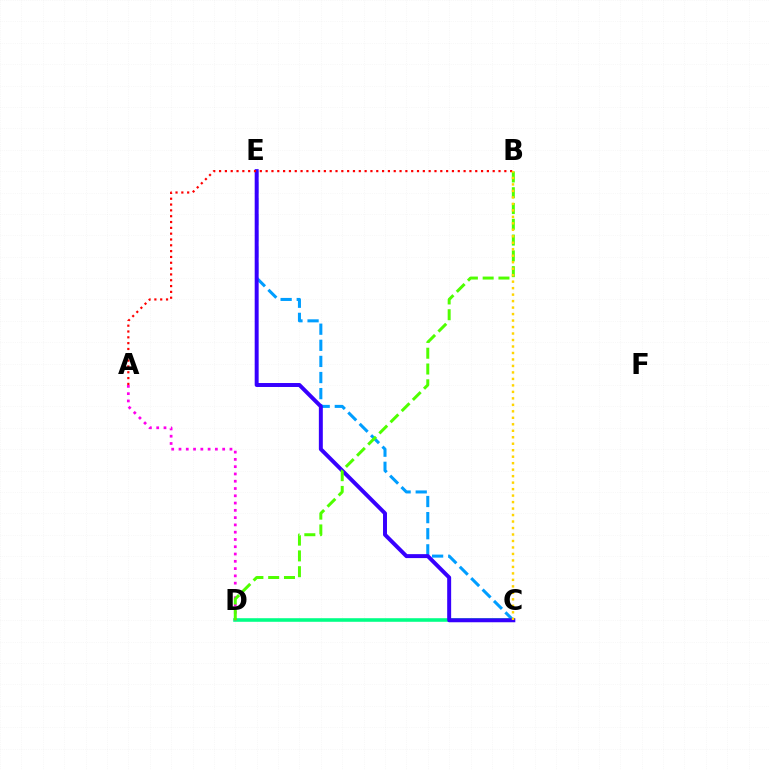{('C', 'D'): [{'color': '#00ff86', 'line_style': 'solid', 'thickness': 2.58}], ('A', 'D'): [{'color': '#ff00ed', 'line_style': 'dotted', 'thickness': 1.98}], ('C', 'E'): [{'color': '#009eff', 'line_style': 'dashed', 'thickness': 2.19}, {'color': '#3700ff', 'line_style': 'solid', 'thickness': 2.85}], ('B', 'D'): [{'color': '#4fff00', 'line_style': 'dashed', 'thickness': 2.14}], ('A', 'B'): [{'color': '#ff0000', 'line_style': 'dotted', 'thickness': 1.58}], ('B', 'C'): [{'color': '#ffd500', 'line_style': 'dotted', 'thickness': 1.76}]}